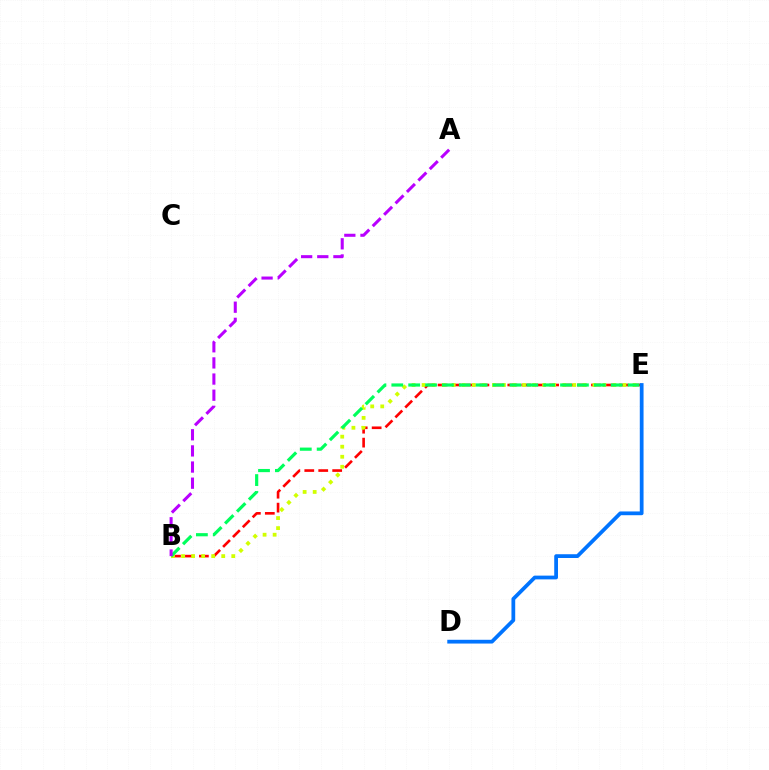{('B', 'E'): [{'color': '#ff0000', 'line_style': 'dashed', 'thickness': 1.89}, {'color': '#d1ff00', 'line_style': 'dotted', 'thickness': 2.73}, {'color': '#00ff5c', 'line_style': 'dashed', 'thickness': 2.29}], ('D', 'E'): [{'color': '#0074ff', 'line_style': 'solid', 'thickness': 2.71}], ('A', 'B'): [{'color': '#b900ff', 'line_style': 'dashed', 'thickness': 2.19}]}